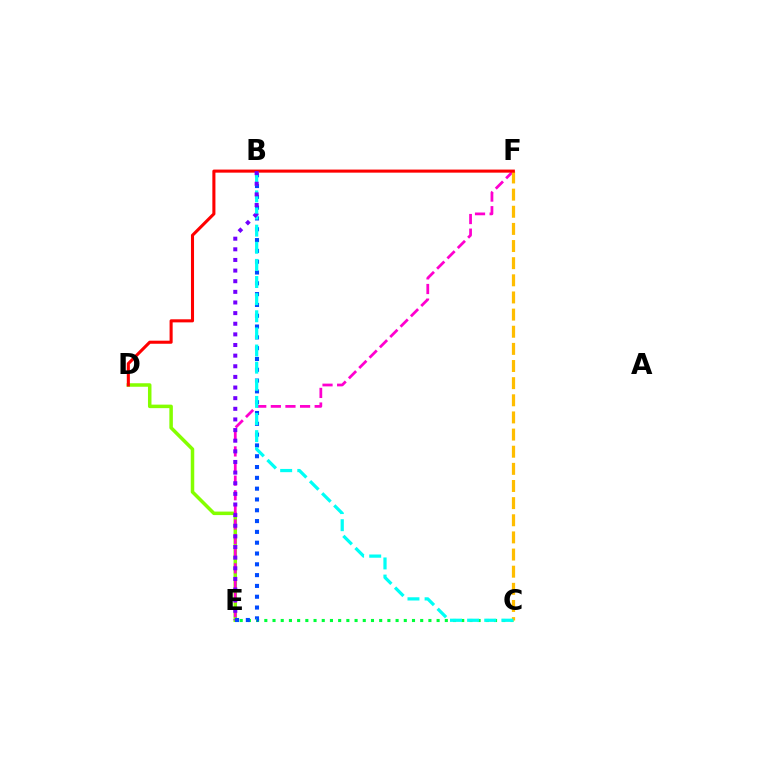{('C', 'E'): [{'color': '#00ff39', 'line_style': 'dotted', 'thickness': 2.23}], ('D', 'E'): [{'color': '#84ff00', 'line_style': 'solid', 'thickness': 2.53}], ('B', 'E'): [{'color': '#004bff', 'line_style': 'dotted', 'thickness': 2.94}, {'color': '#7200ff', 'line_style': 'dotted', 'thickness': 2.89}], ('E', 'F'): [{'color': '#ff00cf', 'line_style': 'dashed', 'thickness': 1.99}], ('C', 'F'): [{'color': '#ffbd00', 'line_style': 'dashed', 'thickness': 2.33}], ('D', 'F'): [{'color': '#ff0000', 'line_style': 'solid', 'thickness': 2.21}], ('B', 'C'): [{'color': '#00fff6', 'line_style': 'dashed', 'thickness': 2.33}]}